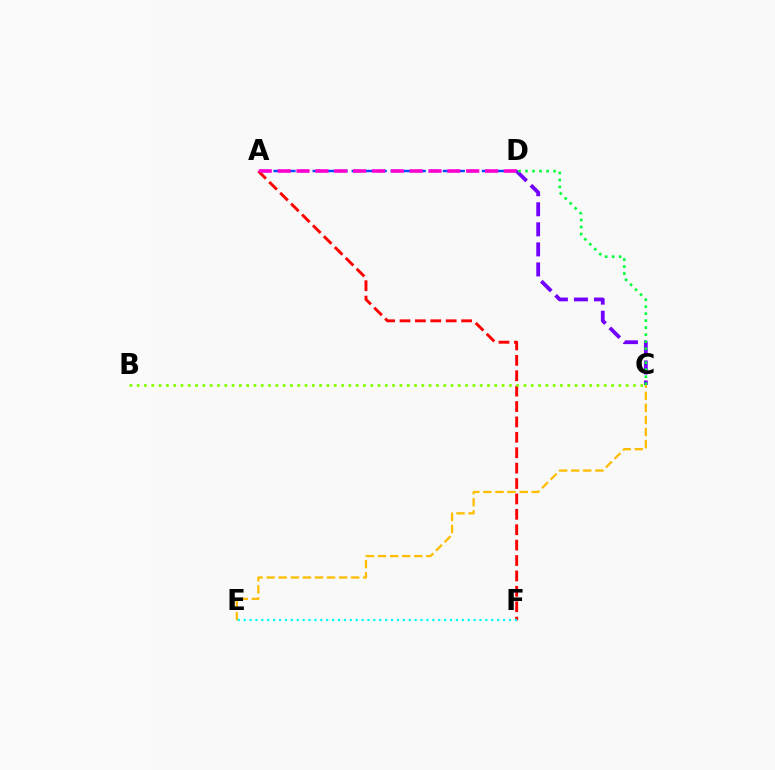{('A', 'D'): [{'color': '#004bff', 'line_style': 'dashed', 'thickness': 1.77}, {'color': '#ff00cf', 'line_style': 'dashed', 'thickness': 2.56}], ('A', 'F'): [{'color': '#ff0000', 'line_style': 'dashed', 'thickness': 2.09}], ('C', 'E'): [{'color': '#ffbd00', 'line_style': 'dashed', 'thickness': 1.64}], ('C', 'D'): [{'color': '#7200ff', 'line_style': 'dashed', 'thickness': 2.72}, {'color': '#00ff39', 'line_style': 'dotted', 'thickness': 1.9}], ('B', 'C'): [{'color': '#84ff00', 'line_style': 'dotted', 'thickness': 1.98}], ('E', 'F'): [{'color': '#00fff6', 'line_style': 'dotted', 'thickness': 1.6}]}